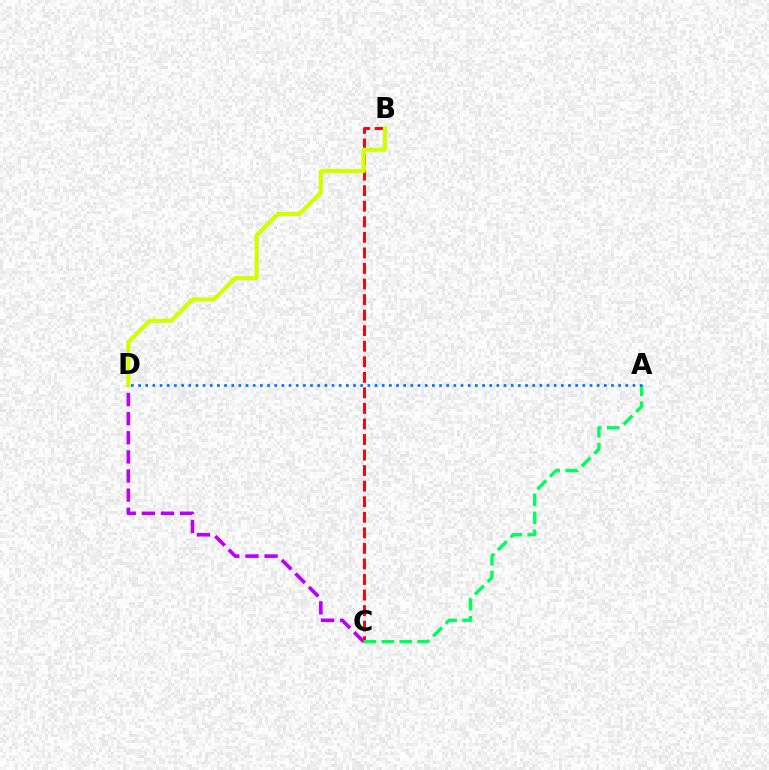{('C', 'D'): [{'color': '#b900ff', 'line_style': 'dashed', 'thickness': 2.6}], ('B', 'C'): [{'color': '#ff0000', 'line_style': 'dashed', 'thickness': 2.11}], ('A', 'C'): [{'color': '#00ff5c', 'line_style': 'dashed', 'thickness': 2.44}], ('A', 'D'): [{'color': '#0074ff', 'line_style': 'dotted', 'thickness': 1.95}], ('B', 'D'): [{'color': '#d1ff00', 'line_style': 'solid', 'thickness': 2.99}]}